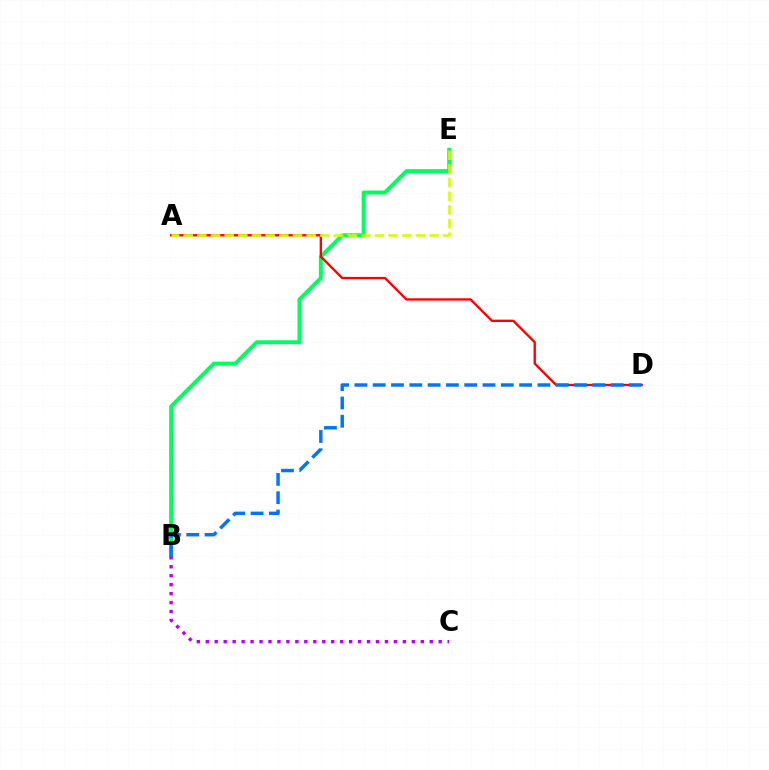{('B', 'E'): [{'color': '#00ff5c', 'line_style': 'solid', 'thickness': 2.84}], ('B', 'C'): [{'color': '#b900ff', 'line_style': 'dotted', 'thickness': 2.43}], ('A', 'D'): [{'color': '#ff0000', 'line_style': 'solid', 'thickness': 1.69}], ('A', 'E'): [{'color': '#d1ff00', 'line_style': 'dashed', 'thickness': 1.86}], ('B', 'D'): [{'color': '#0074ff', 'line_style': 'dashed', 'thickness': 2.49}]}